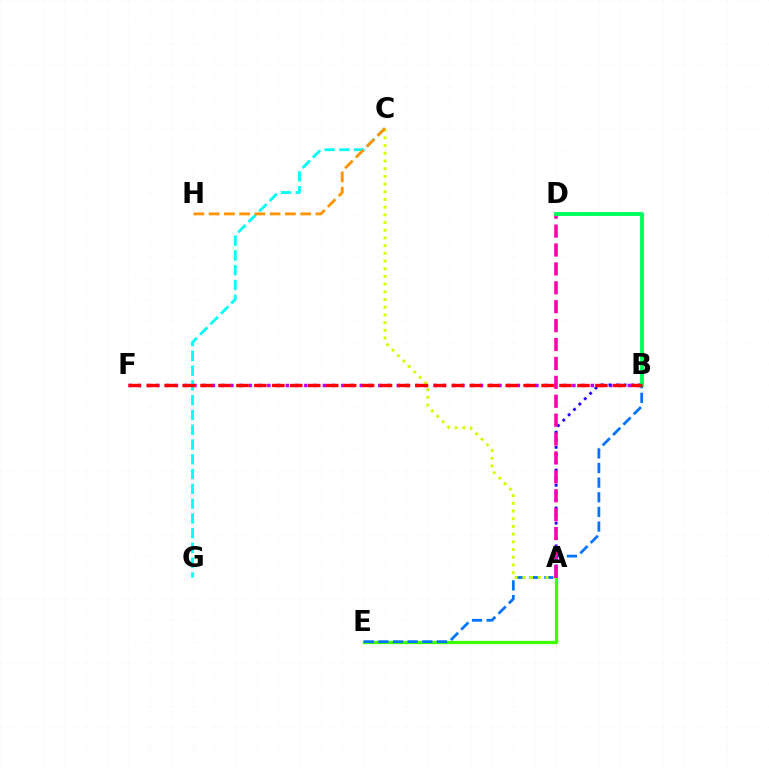{('A', 'E'): [{'color': '#3dff00', 'line_style': 'solid', 'thickness': 2.34}], ('B', 'F'): [{'color': '#b900ff', 'line_style': 'dotted', 'thickness': 2.51}, {'color': '#ff0000', 'line_style': 'dashed', 'thickness': 2.44}], ('A', 'B'): [{'color': '#2500ff', 'line_style': 'dotted', 'thickness': 2.06}], ('C', 'G'): [{'color': '#00fff6', 'line_style': 'dashed', 'thickness': 2.01}], ('B', 'E'): [{'color': '#0074ff', 'line_style': 'dashed', 'thickness': 1.99}], ('A', 'C'): [{'color': '#d1ff00', 'line_style': 'dotted', 'thickness': 2.09}], ('A', 'D'): [{'color': '#ff00ac', 'line_style': 'dashed', 'thickness': 2.57}], ('B', 'D'): [{'color': '#00ff5c', 'line_style': 'solid', 'thickness': 2.8}], ('C', 'H'): [{'color': '#ff9400', 'line_style': 'dashed', 'thickness': 2.07}]}